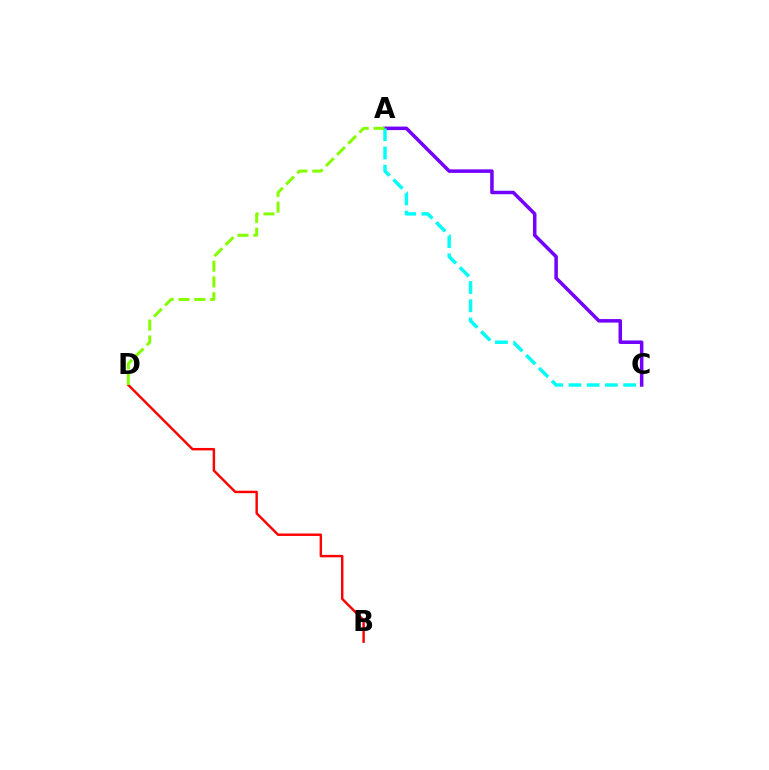{('B', 'D'): [{'color': '#ff0000', 'line_style': 'solid', 'thickness': 1.75}], ('A', 'C'): [{'color': '#7200ff', 'line_style': 'solid', 'thickness': 2.53}, {'color': '#00fff6', 'line_style': 'dashed', 'thickness': 2.48}], ('A', 'D'): [{'color': '#84ff00', 'line_style': 'dashed', 'thickness': 2.15}]}